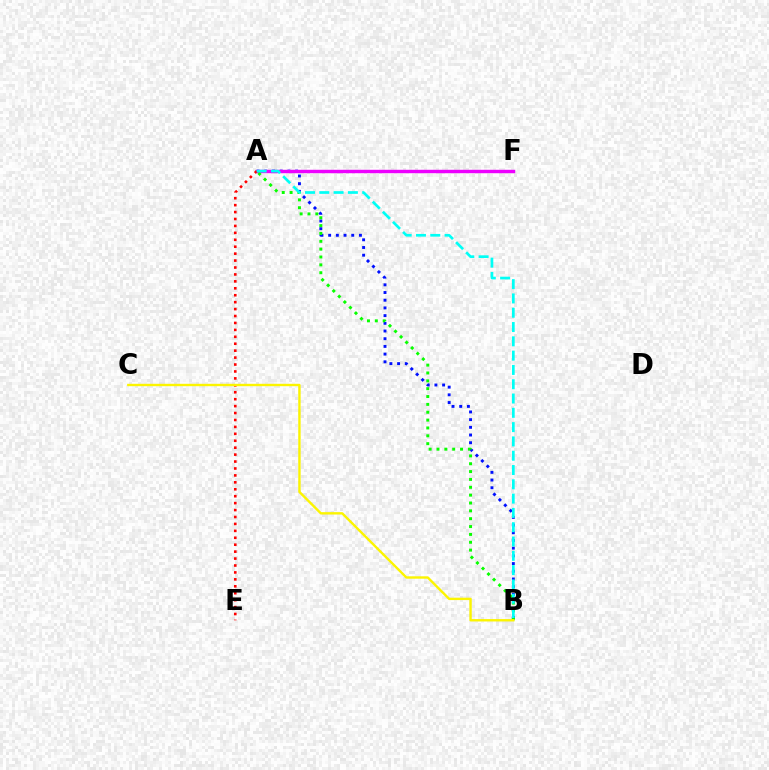{('A', 'B'): [{'color': '#0010ff', 'line_style': 'dotted', 'thickness': 2.09}, {'color': '#08ff00', 'line_style': 'dotted', 'thickness': 2.13}, {'color': '#00fff6', 'line_style': 'dashed', 'thickness': 1.94}], ('A', 'F'): [{'color': '#ee00ff', 'line_style': 'solid', 'thickness': 2.47}], ('A', 'E'): [{'color': '#ff0000', 'line_style': 'dotted', 'thickness': 1.88}], ('B', 'C'): [{'color': '#fcf500', 'line_style': 'solid', 'thickness': 1.72}]}